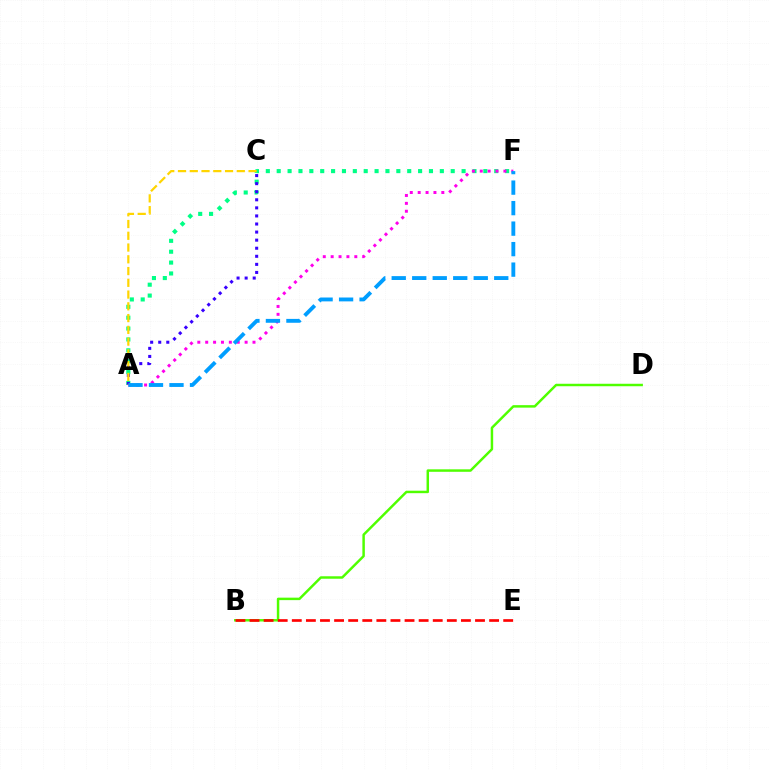{('A', 'F'): [{'color': '#00ff86', 'line_style': 'dotted', 'thickness': 2.95}, {'color': '#ff00ed', 'line_style': 'dotted', 'thickness': 2.14}, {'color': '#009eff', 'line_style': 'dashed', 'thickness': 2.79}], ('B', 'D'): [{'color': '#4fff00', 'line_style': 'solid', 'thickness': 1.78}], ('A', 'C'): [{'color': '#3700ff', 'line_style': 'dotted', 'thickness': 2.19}, {'color': '#ffd500', 'line_style': 'dashed', 'thickness': 1.6}], ('B', 'E'): [{'color': '#ff0000', 'line_style': 'dashed', 'thickness': 1.91}]}